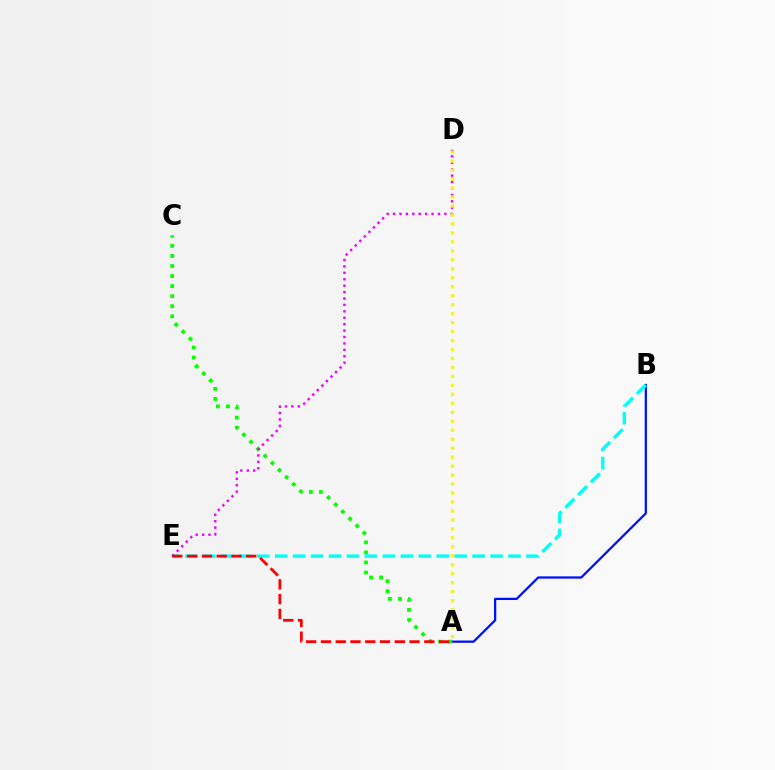{('A', 'B'): [{'color': '#0010ff', 'line_style': 'solid', 'thickness': 1.63}], ('A', 'C'): [{'color': '#08ff00', 'line_style': 'dotted', 'thickness': 2.73}], ('B', 'E'): [{'color': '#00fff6', 'line_style': 'dashed', 'thickness': 2.44}], ('D', 'E'): [{'color': '#ee00ff', 'line_style': 'dotted', 'thickness': 1.74}], ('A', 'E'): [{'color': '#ff0000', 'line_style': 'dashed', 'thickness': 2.01}], ('A', 'D'): [{'color': '#fcf500', 'line_style': 'dotted', 'thickness': 2.44}]}